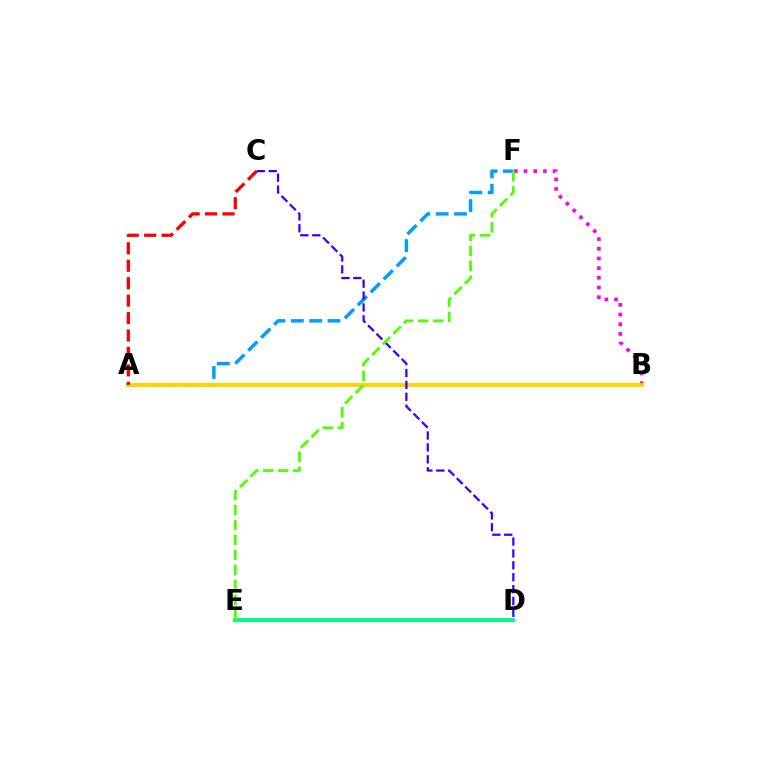{('A', 'F'): [{'color': '#009eff', 'line_style': 'dashed', 'thickness': 2.49}], ('B', 'F'): [{'color': '#ff00ed', 'line_style': 'dotted', 'thickness': 2.63}], ('A', 'B'): [{'color': '#ffd500', 'line_style': 'solid', 'thickness': 2.83}], ('D', 'E'): [{'color': '#00ff86', 'line_style': 'solid', 'thickness': 2.86}], ('A', 'C'): [{'color': '#ff0000', 'line_style': 'dashed', 'thickness': 2.37}], ('C', 'D'): [{'color': '#3700ff', 'line_style': 'dashed', 'thickness': 1.62}], ('E', 'F'): [{'color': '#4fff00', 'line_style': 'dashed', 'thickness': 2.03}]}